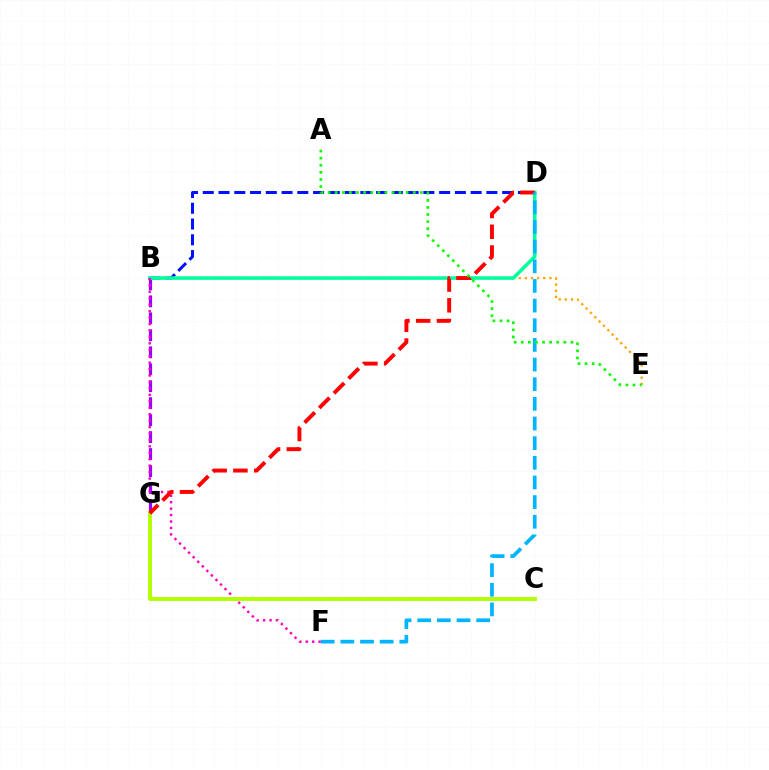{('B', 'D'): [{'color': '#0010ff', 'line_style': 'dashed', 'thickness': 2.14}, {'color': '#00ff9d', 'line_style': 'solid', 'thickness': 2.55}], ('B', 'E'): [{'color': '#ffa500', 'line_style': 'dotted', 'thickness': 1.67}], ('B', 'G'): [{'color': '#9b00ff', 'line_style': 'dashed', 'thickness': 2.3}], ('B', 'F'): [{'color': '#ff00bd', 'line_style': 'dotted', 'thickness': 1.75}], ('C', 'G'): [{'color': '#b3ff00', 'line_style': 'solid', 'thickness': 2.82}], ('D', 'G'): [{'color': '#ff0000', 'line_style': 'dashed', 'thickness': 2.82}], ('D', 'F'): [{'color': '#00b5ff', 'line_style': 'dashed', 'thickness': 2.67}], ('A', 'E'): [{'color': '#08ff00', 'line_style': 'dotted', 'thickness': 1.93}]}